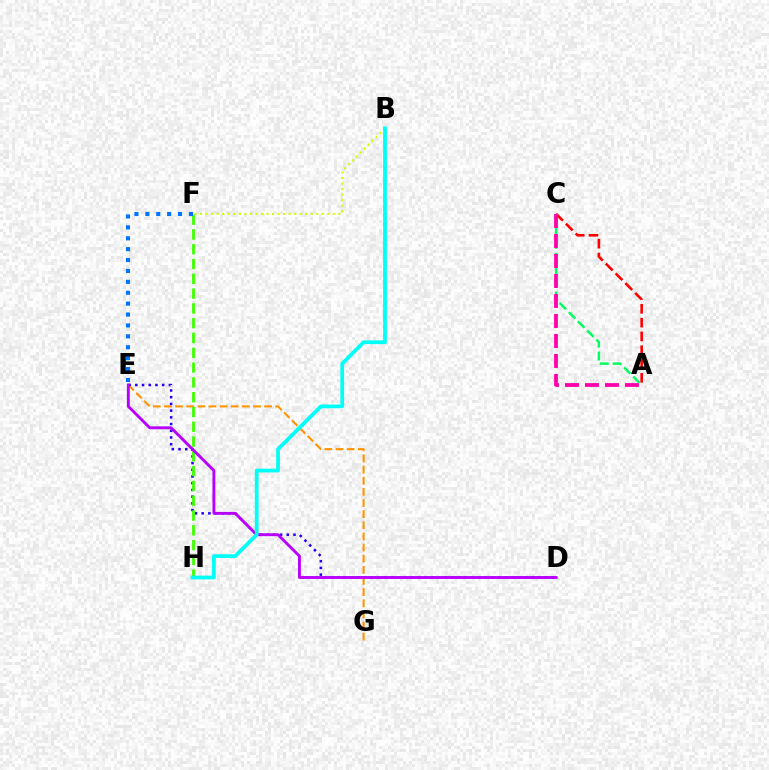{('E', 'G'): [{'color': '#ff9400', 'line_style': 'dashed', 'thickness': 1.51}], ('A', 'C'): [{'color': '#00ff5c', 'line_style': 'dashed', 'thickness': 1.76}, {'color': '#ff0000', 'line_style': 'dashed', 'thickness': 1.88}, {'color': '#ff00ac', 'line_style': 'dashed', 'thickness': 2.72}], ('D', 'E'): [{'color': '#2500ff', 'line_style': 'dotted', 'thickness': 1.82}, {'color': '#b900ff', 'line_style': 'solid', 'thickness': 2.08}], ('F', 'H'): [{'color': '#3dff00', 'line_style': 'dashed', 'thickness': 2.01}], ('E', 'F'): [{'color': '#0074ff', 'line_style': 'dotted', 'thickness': 2.96}], ('B', 'F'): [{'color': '#d1ff00', 'line_style': 'dotted', 'thickness': 1.5}], ('B', 'H'): [{'color': '#00fff6', 'line_style': 'solid', 'thickness': 2.7}]}